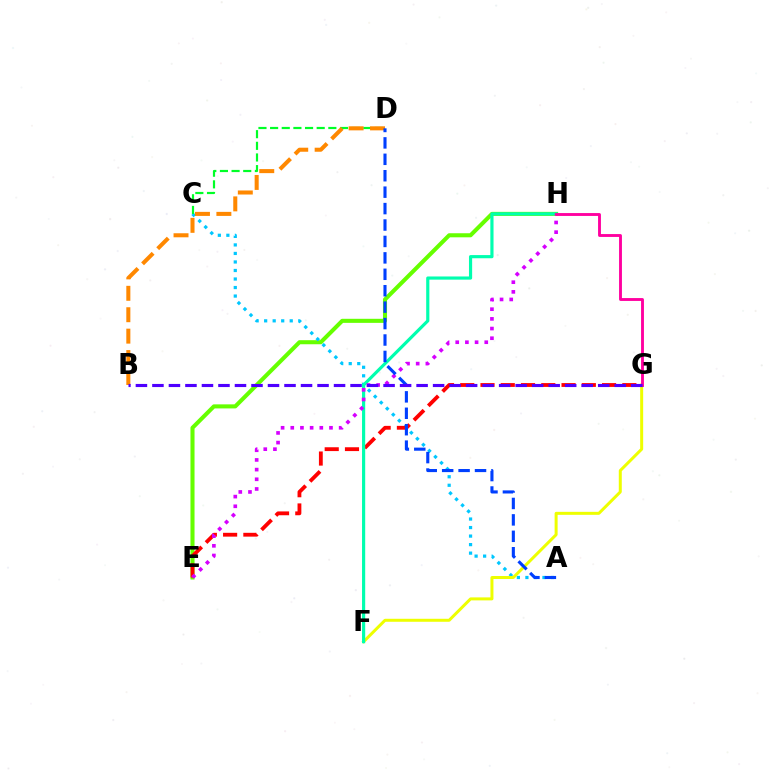{('E', 'H'): [{'color': '#66ff00', 'line_style': 'solid', 'thickness': 2.92}, {'color': '#d600ff', 'line_style': 'dotted', 'thickness': 2.63}], ('A', 'C'): [{'color': '#00c7ff', 'line_style': 'dotted', 'thickness': 2.32}], ('E', 'G'): [{'color': '#ff0000', 'line_style': 'dashed', 'thickness': 2.75}], ('F', 'G'): [{'color': '#eeff00', 'line_style': 'solid', 'thickness': 2.16}], ('C', 'D'): [{'color': '#00ff27', 'line_style': 'dashed', 'thickness': 1.58}], ('B', 'D'): [{'color': '#ff8800', 'line_style': 'dashed', 'thickness': 2.91}], ('F', 'H'): [{'color': '#00ffaf', 'line_style': 'solid', 'thickness': 2.28}], ('G', 'H'): [{'color': '#ff00a0', 'line_style': 'solid', 'thickness': 2.07}], ('A', 'D'): [{'color': '#003fff', 'line_style': 'dashed', 'thickness': 2.23}], ('B', 'G'): [{'color': '#4f00ff', 'line_style': 'dashed', 'thickness': 2.24}]}